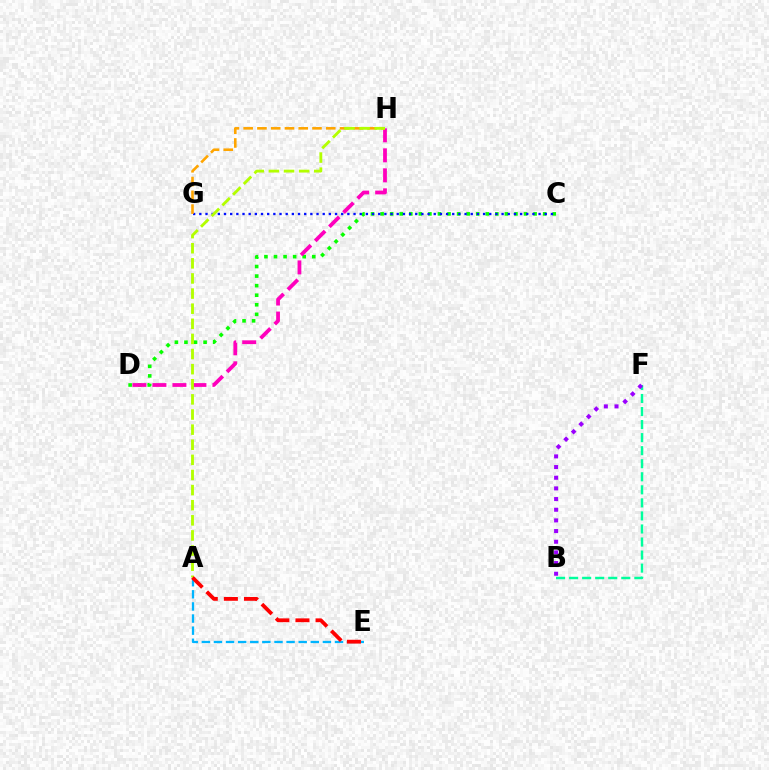{('C', 'D'): [{'color': '#08ff00', 'line_style': 'dotted', 'thickness': 2.6}], ('A', 'E'): [{'color': '#00b5ff', 'line_style': 'dashed', 'thickness': 1.64}, {'color': '#ff0000', 'line_style': 'dashed', 'thickness': 2.73}], ('B', 'F'): [{'color': '#00ff9d', 'line_style': 'dashed', 'thickness': 1.77}, {'color': '#9b00ff', 'line_style': 'dotted', 'thickness': 2.9}], ('C', 'G'): [{'color': '#0010ff', 'line_style': 'dotted', 'thickness': 1.68}], ('D', 'H'): [{'color': '#ff00bd', 'line_style': 'dashed', 'thickness': 2.72}], ('G', 'H'): [{'color': '#ffa500', 'line_style': 'dashed', 'thickness': 1.87}], ('A', 'H'): [{'color': '#b3ff00', 'line_style': 'dashed', 'thickness': 2.05}]}